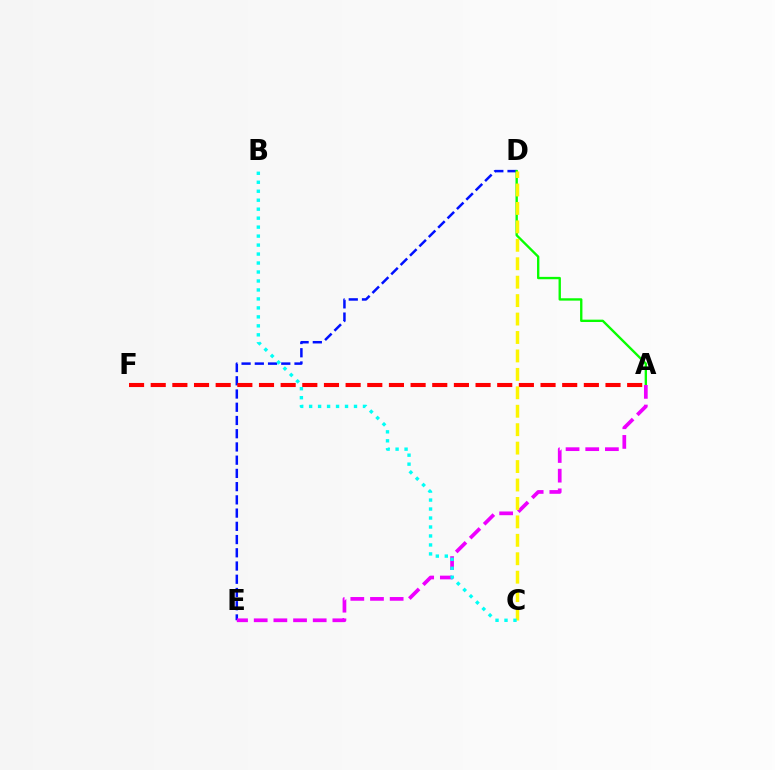{('D', 'E'): [{'color': '#0010ff', 'line_style': 'dashed', 'thickness': 1.8}], ('A', 'D'): [{'color': '#08ff00', 'line_style': 'solid', 'thickness': 1.7}], ('A', 'F'): [{'color': '#ff0000', 'line_style': 'dashed', 'thickness': 2.94}], ('A', 'E'): [{'color': '#ee00ff', 'line_style': 'dashed', 'thickness': 2.67}], ('C', 'D'): [{'color': '#fcf500', 'line_style': 'dashed', 'thickness': 2.5}], ('B', 'C'): [{'color': '#00fff6', 'line_style': 'dotted', 'thickness': 2.44}]}